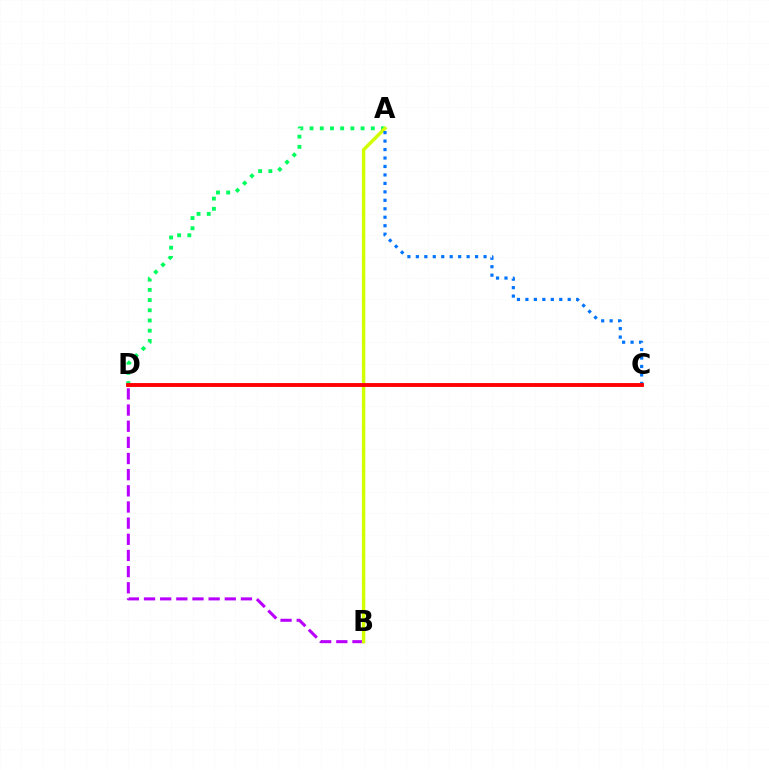{('B', 'D'): [{'color': '#b900ff', 'line_style': 'dashed', 'thickness': 2.19}], ('A', 'D'): [{'color': '#00ff5c', 'line_style': 'dotted', 'thickness': 2.77}], ('A', 'B'): [{'color': '#d1ff00', 'line_style': 'solid', 'thickness': 2.47}], ('A', 'C'): [{'color': '#0074ff', 'line_style': 'dotted', 'thickness': 2.3}], ('C', 'D'): [{'color': '#ff0000', 'line_style': 'solid', 'thickness': 2.78}]}